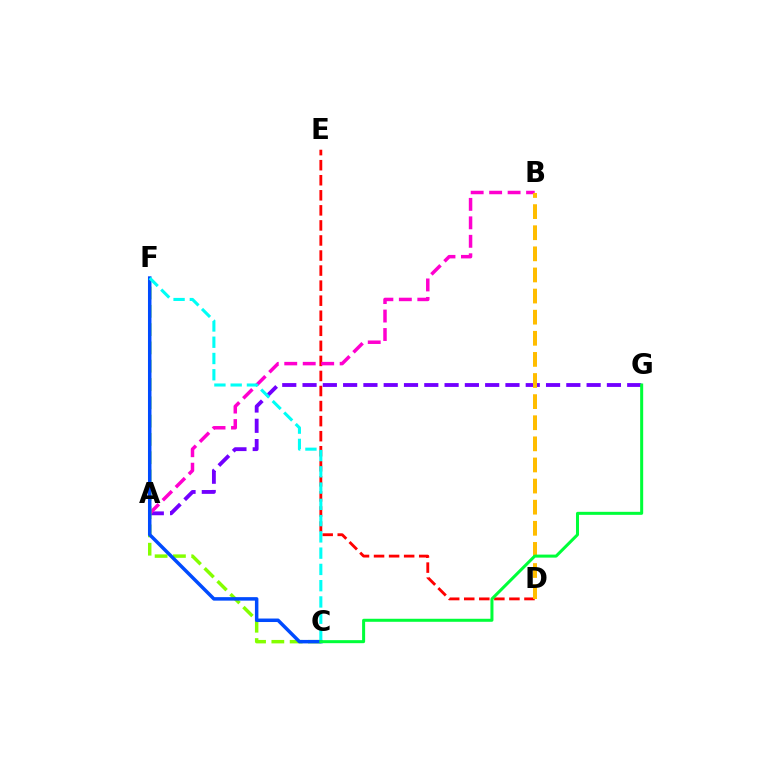{('D', 'E'): [{'color': '#ff0000', 'line_style': 'dashed', 'thickness': 2.05}], ('A', 'G'): [{'color': '#7200ff', 'line_style': 'dashed', 'thickness': 2.76}], ('A', 'B'): [{'color': '#ff00cf', 'line_style': 'dashed', 'thickness': 2.51}], ('C', 'F'): [{'color': '#84ff00', 'line_style': 'dashed', 'thickness': 2.49}, {'color': '#004bff', 'line_style': 'solid', 'thickness': 2.51}, {'color': '#00fff6', 'line_style': 'dashed', 'thickness': 2.21}], ('B', 'D'): [{'color': '#ffbd00', 'line_style': 'dashed', 'thickness': 2.87}], ('C', 'G'): [{'color': '#00ff39', 'line_style': 'solid', 'thickness': 2.18}]}